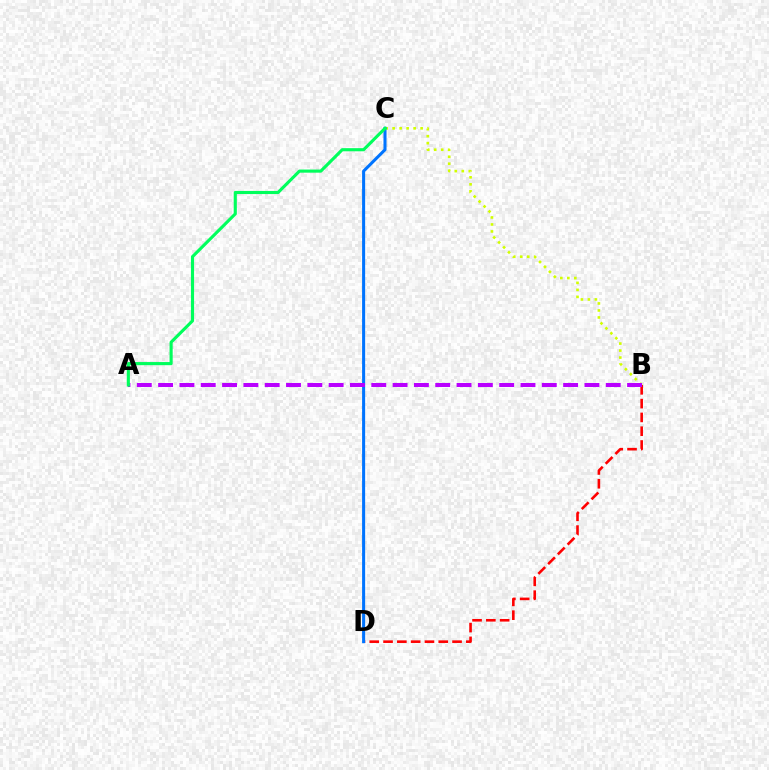{('B', 'C'): [{'color': '#d1ff00', 'line_style': 'dotted', 'thickness': 1.9}], ('B', 'D'): [{'color': '#ff0000', 'line_style': 'dashed', 'thickness': 1.87}], ('C', 'D'): [{'color': '#0074ff', 'line_style': 'solid', 'thickness': 2.19}], ('A', 'B'): [{'color': '#b900ff', 'line_style': 'dashed', 'thickness': 2.9}], ('A', 'C'): [{'color': '#00ff5c', 'line_style': 'solid', 'thickness': 2.25}]}